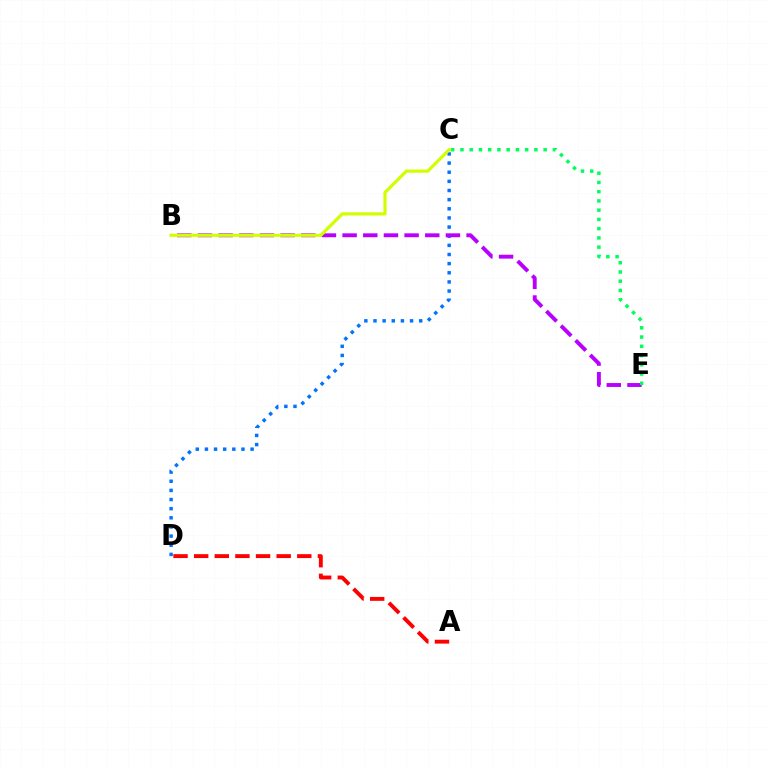{('C', 'D'): [{'color': '#0074ff', 'line_style': 'dotted', 'thickness': 2.48}], ('B', 'E'): [{'color': '#b900ff', 'line_style': 'dashed', 'thickness': 2.81}], ('A', 'D'): [{'color': '#ff0000', 'line_style': 'dashed', 'thickness': 2.8}], ('C', 'E'): [{'color': '#00ff5c', 'line_style': 'dotted', 'thickness': 2.51}], ('B', 'C'): [{'color': '#d1ff00', 'line_style': 'solid', 'thickness': 2.31}]}